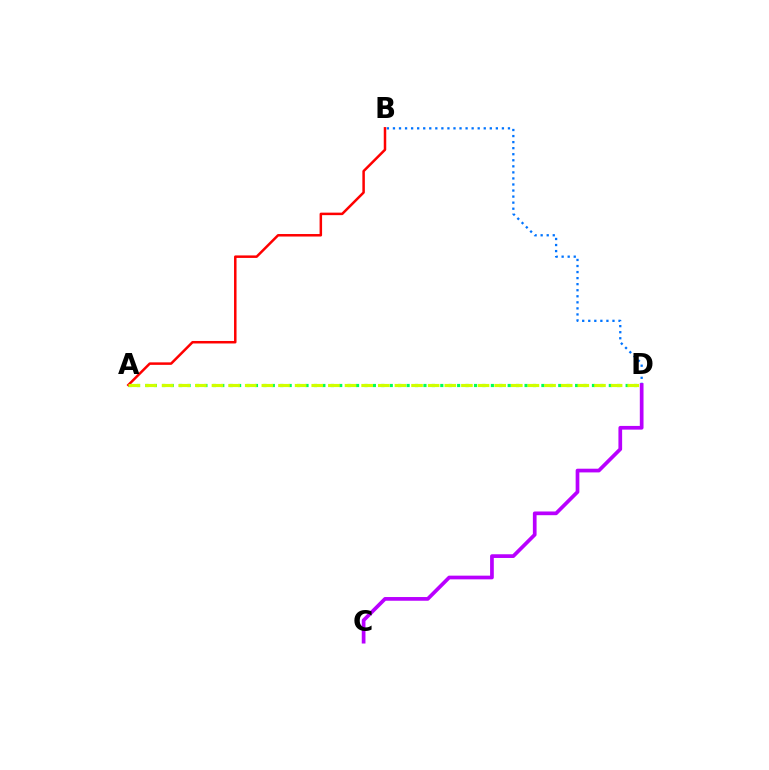{('A', 'D'): [{'color': '#00ff5c', 'line_style': 'dotted', 'thickness': 2.29}, {'color': '#d1ff00', 'line_style': 'dashed', 'thickness': 2.26}], ('B', 'D'): [{'color': '#0074ff', 'line_style': 'dotted', 'thickness': 1.64}], ('C', 'D'): [{'color': '#b900ff', 'line_style': 'solid', 'thickness': 2.67}], ('A', 'B'): [{'color': '#ff0000', 'line_style': 'solid', 'thickness': 1.8}]}